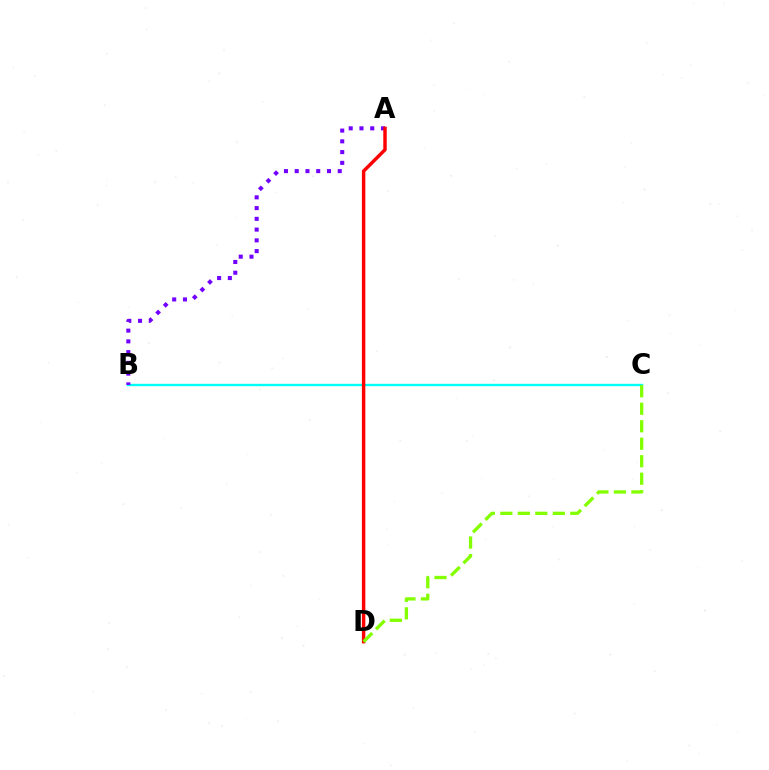{('B', 'C'): [{'color': '#00fff6', 'line_style': 'solid', 'thickness': 1.7}], ('A', 'B'): [{'color': '#7200ff', 'line_style': 'dotted', 'thickness': 2.92}], ('A', 'D'): [{'color': '#ff0000', 'line_style': 'solid', 'thickness': 2.47}], ('C', 'D'): [{'color': '#84ff00', 'line_style': 'dashed', 'thickness': 2.38}]}